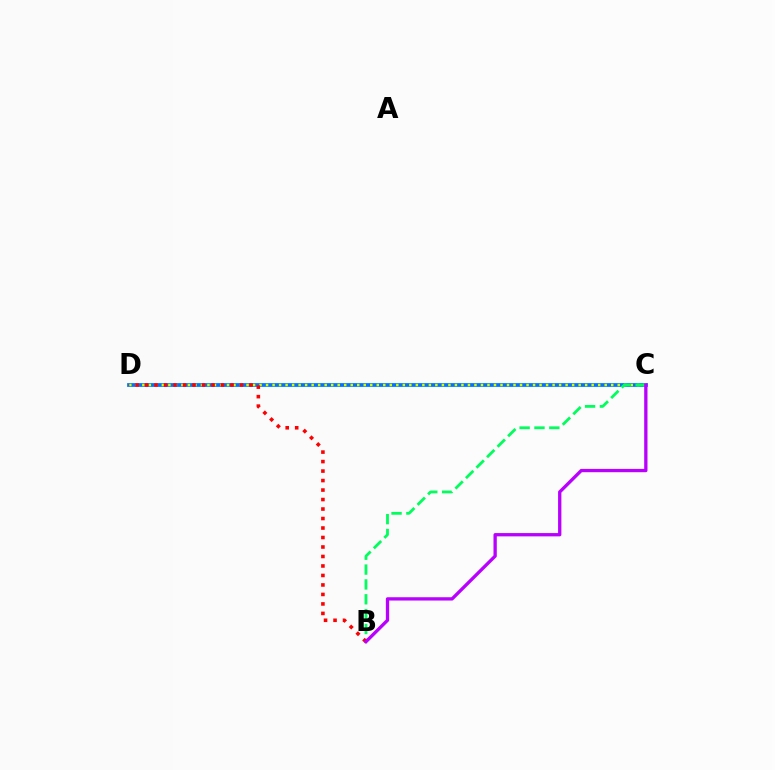{('C', 'D'): [{'color': '#0074ff', 'line_style': 'solid', 'thickness': 2.7}, {'color': '#d1ff00', 'line_style': 'dotted', 'thickness': 1.77}], ('B', 'C'): [{'color': '#00ff5c', 'line_style': 'dashed', 'thickness': 2.02}, {'color': '#b900ff', 'line_style': 'solid', 'thickness': 2.38}], ('B', 'D'): [{'color': '#ff0000', 'line_style': 'dotted', 'thickness': 2.58}]}